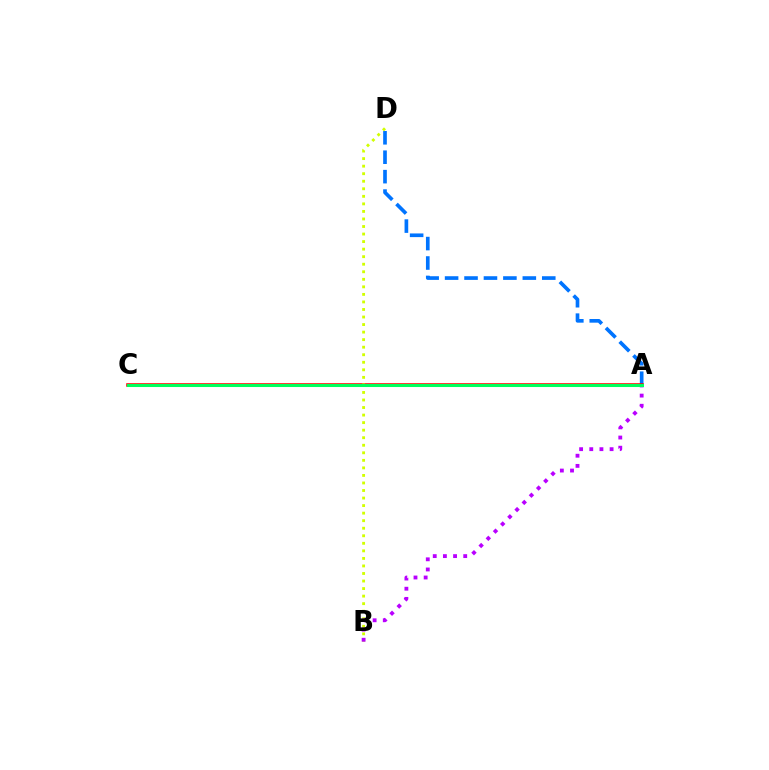{('A', 'D'): [{'color': '#0074ff', 'line_style': 'dashed', 'thickness': 2.64}], ('A', 'C'): [{'color': '#ff0000', 'line_style': 'solid', 'thickness': 2.56}, {'color': '#00ff5c', 'line_style': 'solid', 'thickness': 2.2}], ('B', 'D'): [{'color': '#d1ff00', 'line_style': 'dotted', 'thickness': 2.05}], ('A', 'B'): [{'color': '#b900ff', 'line_style': 'dotted', 'thickness': 2.76}]}